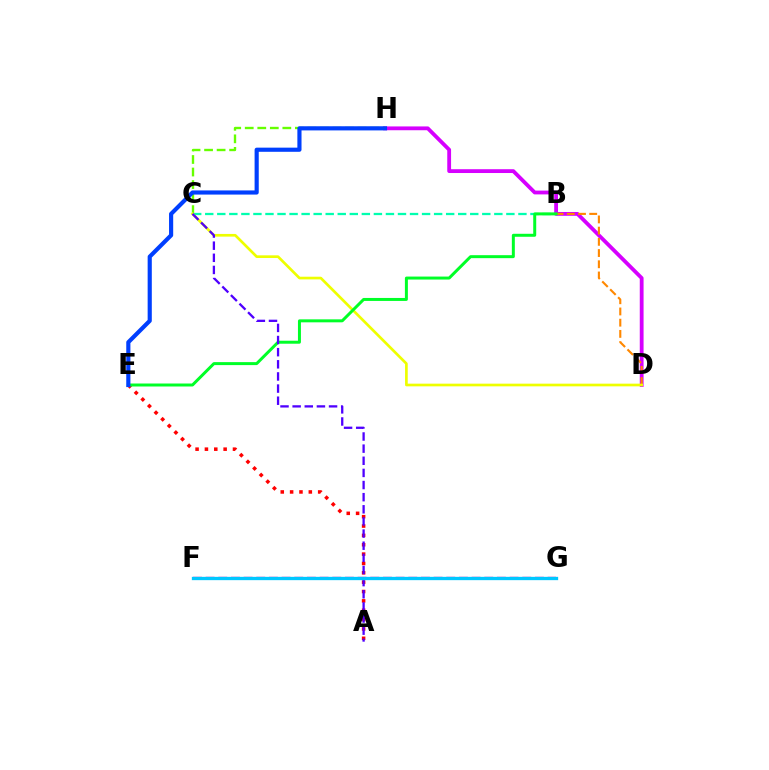{('A', 'E'): [{'color': '#ff0000', 'line_style': 'dotted', 'thickness': 2.54}], ('D', 'H'): [{'color': '#d600ff', 'line_style': 'solid', 'thickness': 2.74}], ('B', 'C'): [{'color': '#00ffaf', 'line_style': 'dashed', 'thickness': 1.64}], ('C', 'H'): [{'color': '#66ff00', 'line_style': 'dashed', 'thickness': 1.7}], ('F', 'G'): [{'color': '#ff00a0', 'line_style': 'dashed', 'thickness': 1.72}, {'color': '#00c7ff', 'line_style': 'solid', 'thickness': 2.38}], ('B', 'D'): [{'color': '#ff8800', 'line_style': 'dashed', 'thickness': 1.52}], ('C', 'D'): [{'color': '#eeff00', 'line_style': 'solid', 'thickness': 1.93}], ('B', 'E'): [{'color': '#00ff27', 'line_style': 'solid', 'thickness': 2.15}], ('A', 'C'): [{'color': '#4f00ff', 'line_style': 'dashed', 'thickness': 1.65}], ('E', 'H'): [{'color': '#003fff', 'line_style': 'solid', 'thickness': 2.99}]}